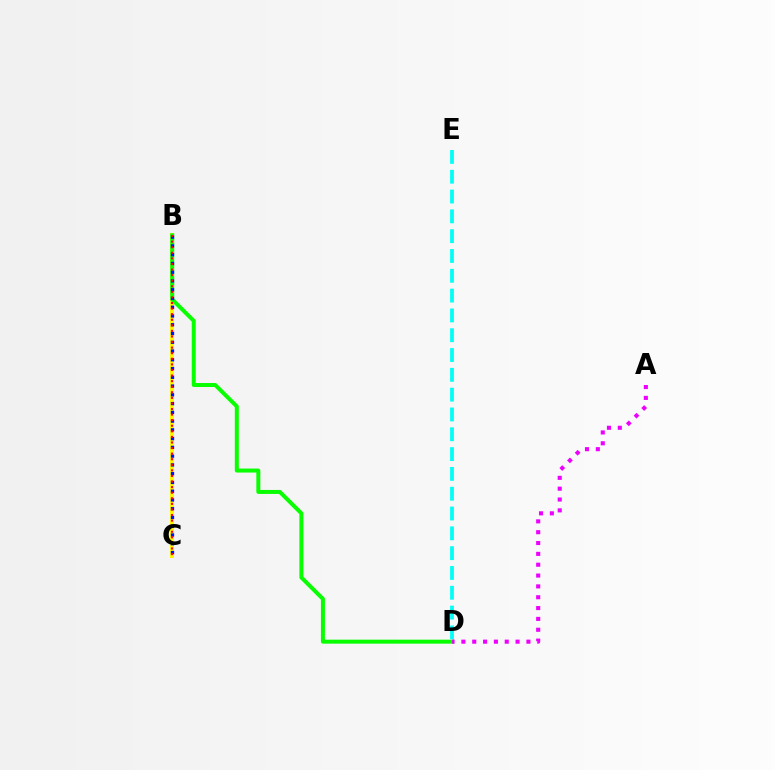{('B', 'C'): [{'color': '#fcf500', 'line_style': 'solid', 'thickness': 2.89}, {'color': '#0010ff', 'line_style': 'dotted', 'thickness': 2.38}, {'color': '#ff0000', 'line_style': 'dotted', 'thickness': 1.52}], ('B', 'D'): [{'color': '#08ff00', 'line_style': 'solid', 'thickness': 2.87}], ('D', 'E'): [{'color': '#00fff6', 'line_style': 'dashed', 'thickness': 2.69}], ('A', 'D'): [{'color': '#ee00ff', 'line_style': 'dotted', 'thickness': 2.95}]}